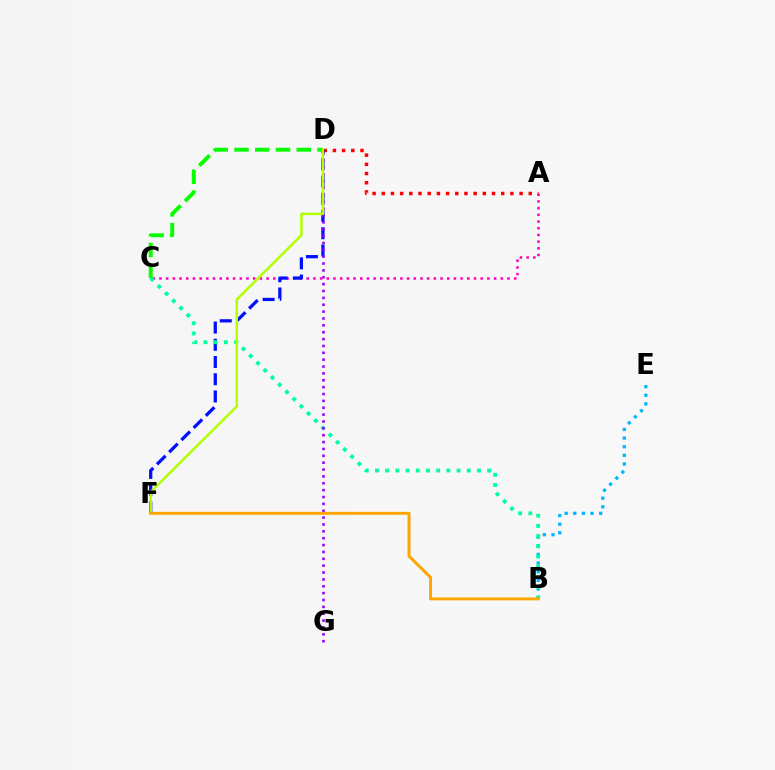{('A', 'C'): [{'color': '#ff00bd', 'line_style': 'dotted', 'thickness': 1.82}], ('A', 'D'): [{'color': '#ff0000', 'line_style': 'dotted', 'thickness': 2.5}], ('B', 'E'): [{'color': '#00b5ff', 'line_style': 'dotted', 'thickness': 2.35}], ('D', 'F'): [{'color': '#0010ff', 'line_style': 'dashed', 'thickness': 2.34}, {'color': '#b3ff00', 'line_style': 'solid', 'thickness': 1.79}], ('B', 'C'): [{'color': '#00ff9d', 'line_style': 'dotted', 'thickness': 2.77}], ('C', 'D'): [{'color': '#08ff00', 'line_style': 'dashed', 'thickness': 2.82}], ('D', 'G'): [{'color': '#9b00ff', 'line_style': 'dotted', 'thickness': 1.87}], ('B', 'F'): [{'color': '#ffa500', 'line_style': 'solid', 'thickness': 2.12}]}